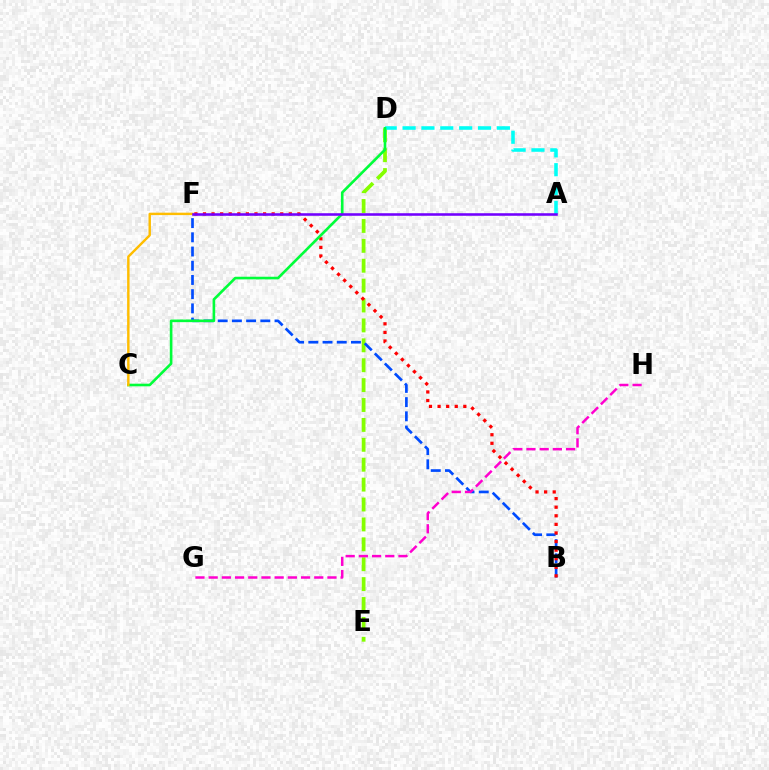{('D', 'E'): [{'color': '#84ff00', 'line_style': 'dashed', 'thickness': 2.7}], ('A', 'D'): [{'color': '#00fff6', 'line_style': 'dashed', 'thickness': 2.56}], ('B', 'F'): [{'color': '#004bff', 'line_style': 'dashed', 'thickness': 1.93}, {'color': '#ff0000', 'line_style': 'dotted', 'thickness': 2.33}], ('C', 'D'): [{'color': '#00ff39', 'line_style': 'solid', 'thickness': 1.89}], ('G', 'H'): [{'color': '#ff00cf', 'line_style': 'dashed', 'thickness': 1.79}], ('C', 'F'): [{'color': '#ffbd00', 'line_style': 'solid', 'thickness': 1.74}], ('A', 'F'): [{'color': '#7200ff', 'line_style': 'solid', 'thickness': 1.85}]}